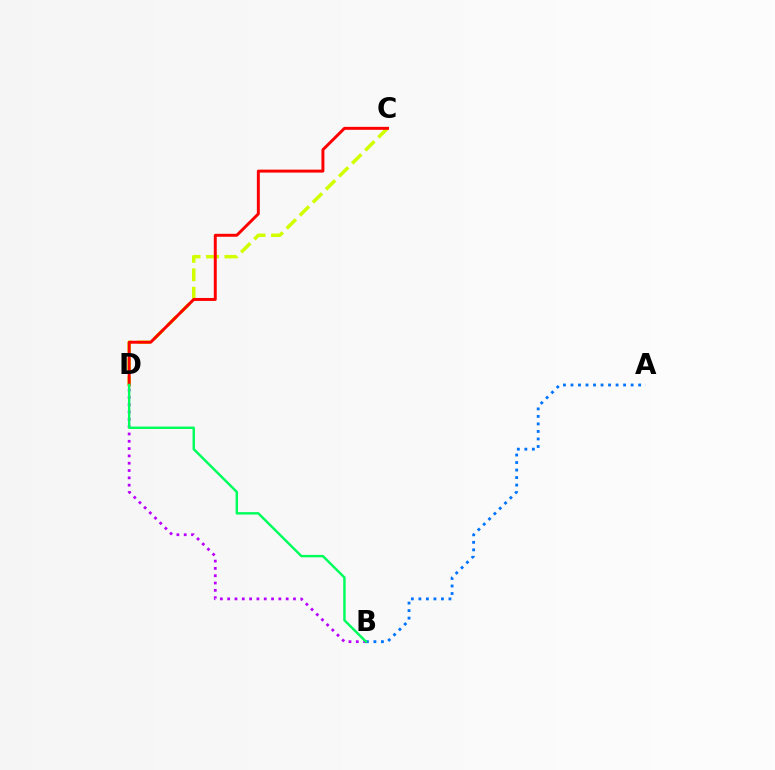{('A', 'B'): [{'color': '#0074ff', 'line_style': 'dotted', 'thickness': 2.04}], ('C', 'D'): [{'color': '#d1ff00', 'line_style': 'dashed', 'thickness': 2.51}, {'color': '#ff0000', 'line_style': 'solid', 'thickness': 2.13}], ('B', 'D'): [{'color': '#b900ff', 'line_style': 'dotted', 'thickness': 1.99}, {'color': '#00ff5c', 'line_style': 'solid', 'thickness': 1.76}]}